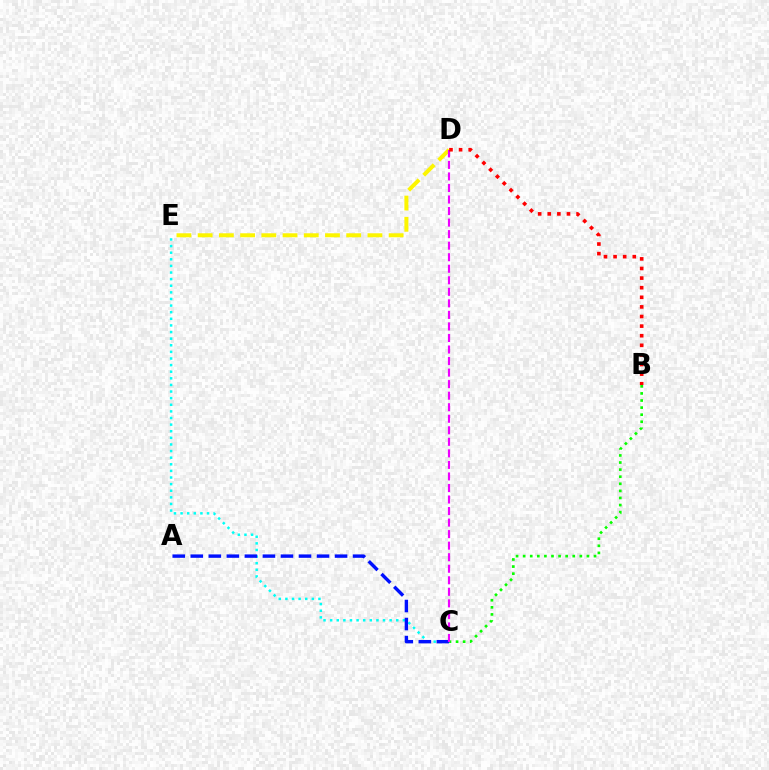{('D', 'E'): [{'color': '#fcf500', 'line_style': 'dashed', 'thickness': 2.88}], ('C', 'E'): [{'color': '#00fff6', 'line_style': 'dotted', 'thickness': 1.8}], ('A', 'C'): [{'color': '#0010ff', 'line_style': 'dashed', 'thickness': 2.45}], ('B', 'C'): [{'color': '#08ff00', 'line_style': 'dotted', 'thickness': 1.93}], ('C', 'D'): [{'color': '#ee00ff', 'line_style': 'dashed', 'thickness': 1.57}], ('B', 'D'): [{'color': '#ff0000', 'line_style': 'dotted', 'thickness': 2.61}]}